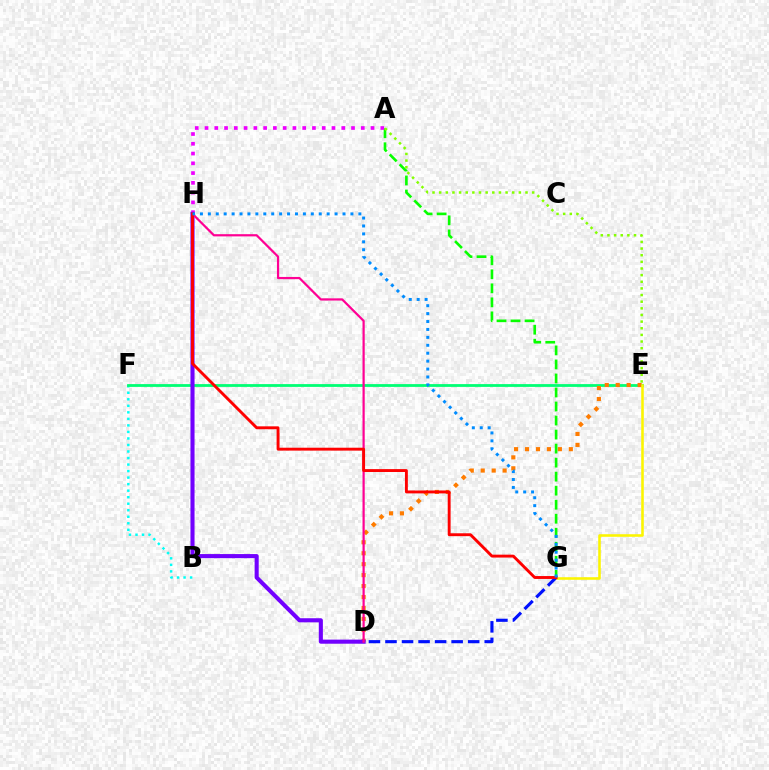{('B', 'F'): [{'color': '#00fff6', 'line_style': 'dotted', 'thickness': 1.77}], ('E', 'F'): [{'color': '#00ff74', 'line_style': 'solid', 'thickness': 2.01}], ('D', 'E'): [{'color': '#ff7c00', 'line_style': 'dotted', 'thickness': 2.97}], ('A', 'G'): [{'color': '#08ff00', 'line_style': 'dashed', 'thickness': 1.91}], ('A', 'H'): [{'color': '#ee00ff', 'line_style': 'dotted', 'thickness': 2.65}], ('D', 'H'): [{'color': '#7200ff', 'line_style': 'solid', 'thickness': 2.94}, {'color': '#ff0094', 'line_style': 'solid', 'thickness': 1.59}], ('A', 'E'): [{'color': '#84ff00', 'line_style': 'dotted', 'thickness': 1.8}], ('E', 'G'): [{'color': '#fcf500', 'line_style': 'solid', 'thickness': 1.85}], ('D', 'G'): [{'color': '#0010ff', 'line_style': 'dashed', 'thickness': 2.25}], ('G', 'H'): [{'color': '#ff0000', 'line_style': 'solid', 'thickness': 2.08}, {'color': '#008cff', 'line_style': 'dotted', 'thickness': 2.15}]}